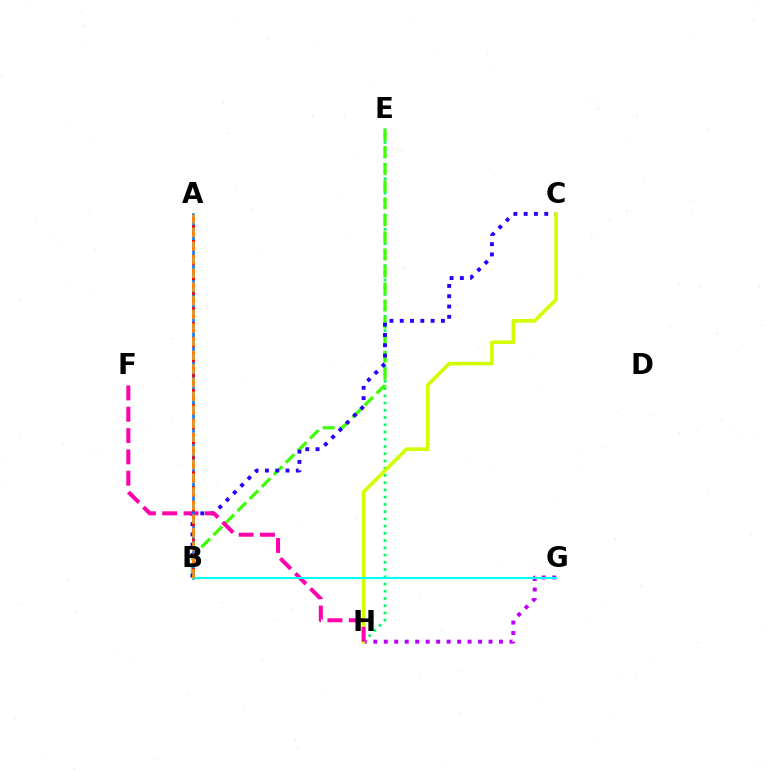{('E', 'H'): [{'color': '#00ff5c', 'line_style': 'dotted', 'thickness': 1.97}], ('B', 'E'): [{'color': '#3dff00', 'line_style': 'dashed', 'thickness': 2.32}], ('B', 'C'): [{'color': '#2500ff', 'line_style': 'dotted', 'thickness': 2.8}], ('G', 'H'): [{'color': '#b900ff', 'line_style': 'dotted', 'thickness': 2.85}], ('C', 'H'): [{'color': '#d1ff00', 'line_style': 'solid', 'thickness': 2.6}], ('F', 'H'): [{'color': '#ff00ac', 'line_style': 'dashed', 'thickness': 2.9}], ('A', 'B'): [{'color': '#0074ff', 'line_style': 'solid', 'thickness': 1.81}, {'color': '#ff0000', 'line_style': 'dotted', 'thickness': 2.03}, {'color': '#ff9400', 'line_style': 'dashed', 'thickness': 1.85}], ('B', 'G'): [{'color': '#00fff6', 'line_style': 'solid', 'thickness': 1.52}]}